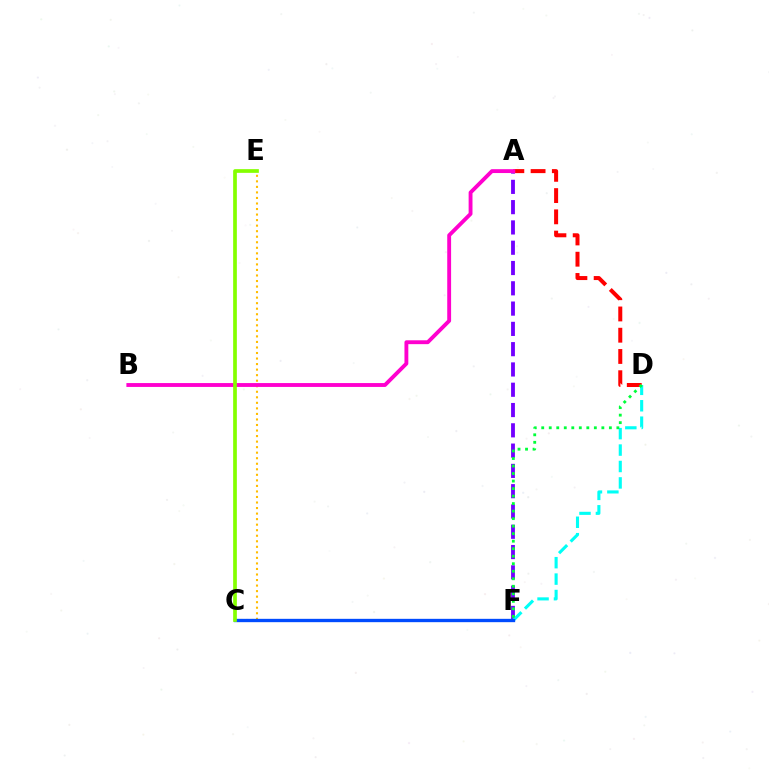{('A', 'F'): [{'color': '#7200ff', 'line_style': 'dashed', 'thickness': 2.76}], ('C', 'E'): [{'color': '#ffbd00', 'line_style': 'dotted', 'thickness': 1.5}, {'color': '#84ff00', 'line_style': 'solid', 'thickness': 2.67}], ('D', 'F'): [{'color': '#00fff6', 'line_style': 'dashed', 'thickness': 2.23}, {'color': '#00ff39', 'line_style': 'dotted', 'thickness': 2.04}], ('A', 'D'): [{'color': '#ff0000', 'line_style': 'dashed', 'thickness': 2.89}], ('A', 'B'): [{'color': '#ff00cf', 'line_style': 'solid', 'thickness': 2.78}], ('C', 'F'): [{'color': '#004bff', 'line_style': 'solid', 'thickness': 2.4}]}